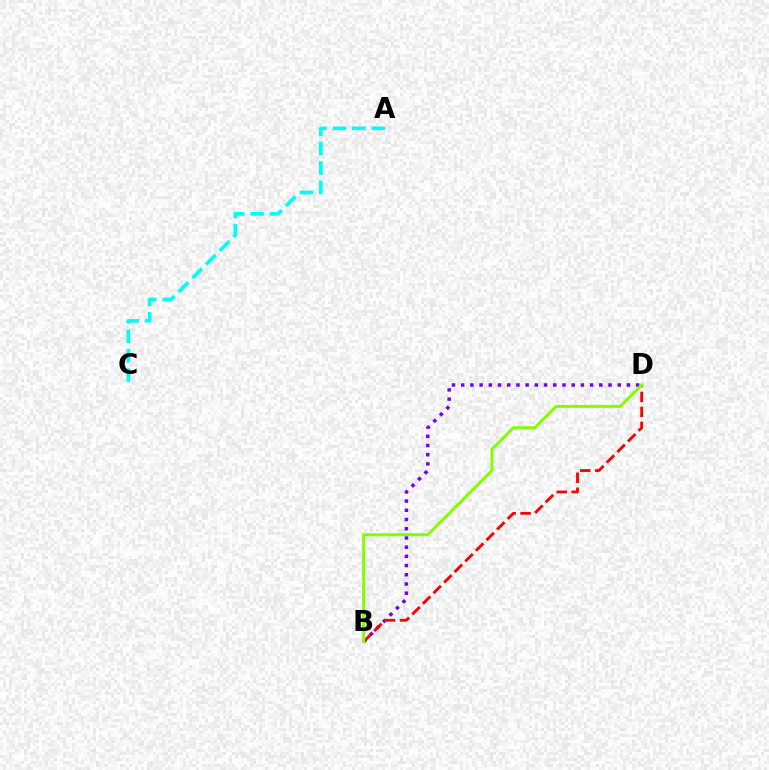{('B', 'D'): [{'color': '#7200ff', 'line_style': 'dotted', 'thickness': 2.5}, {'color': '#ff0000', 'line_style': 'dashed', 'thickness': 2.04}, {'color': '#84ff00', 'line_style': 'solid', 'thickness': 2.17}], ('A', 'C'): [{'color': '#00fff6', 'line_style': 'dashed', 'thickness': 2.64}]}